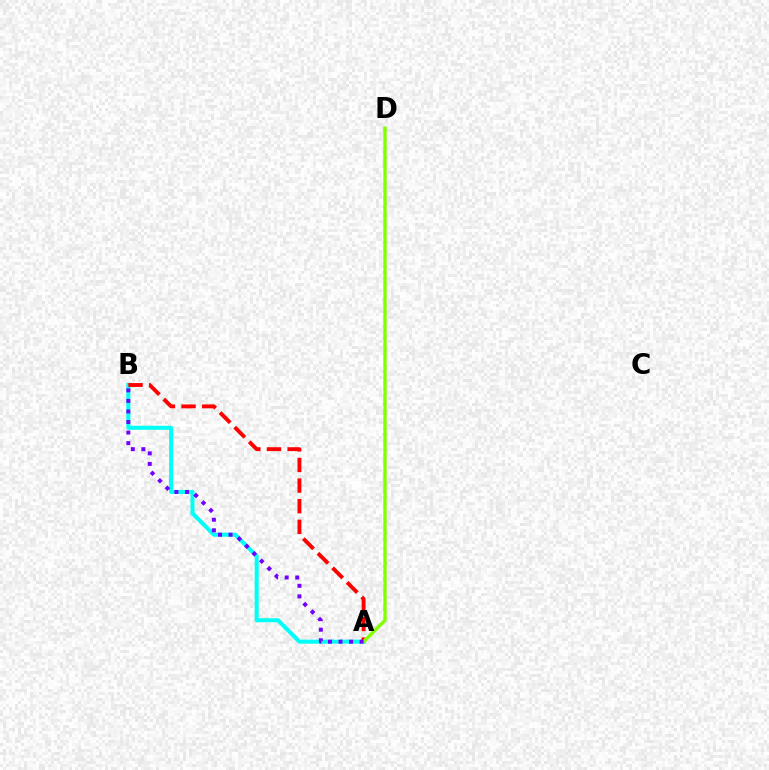{('A', 'B'): [{'color': '#00fff6', 'line_style': 'solid', 'thickness': 2.89}, {'color': '#ff0000', 'line_style': 'dashed', 'thickness': 2.8}, {'color': '#7200ff', 'line_style': 'dotted', 'thickness': 2.87}], ('A', 'D'): [{'color': '#84ff00', 'line_style': 'solid', 'thickness': 2.43}]}